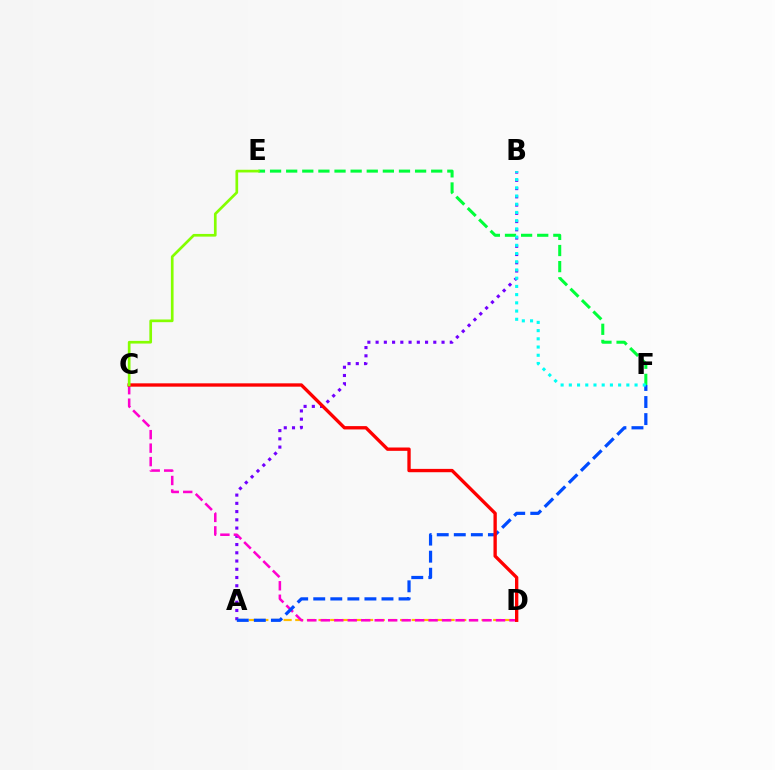{('A', 'B'): [{'color': '#7200ff', 'line_style': 'dotted', 'thickness': 2.24}], ('A', 'D'): [{'color': '#ffbd00', 'line_style': 'dashed', 'thickness': 1.58}], ('C', 'D'): [{'color': '#ff00cf', 'line_style': 'dashed', 'thickness': 1.83}, {'color': '#ff0000', 'line_style': 'solid', 'thickness': 2.4}], ('A', 'F'): [{'color': '#004bff', 'line_style': 'dashed', 'thickness': 2.32}], ('E', 'F'): [{'color': '#00ff39', 'line_style': 'dashed', 'thickness': 2.19}], ('B', 'F'): [{'color': '#00fff6', 'line_style': 'dotted', 'thickness': 2.23}], ('C', 'E'): [{'color': '#84ff00', 'line_style': 'solid', 'thickness': 1.94}]}